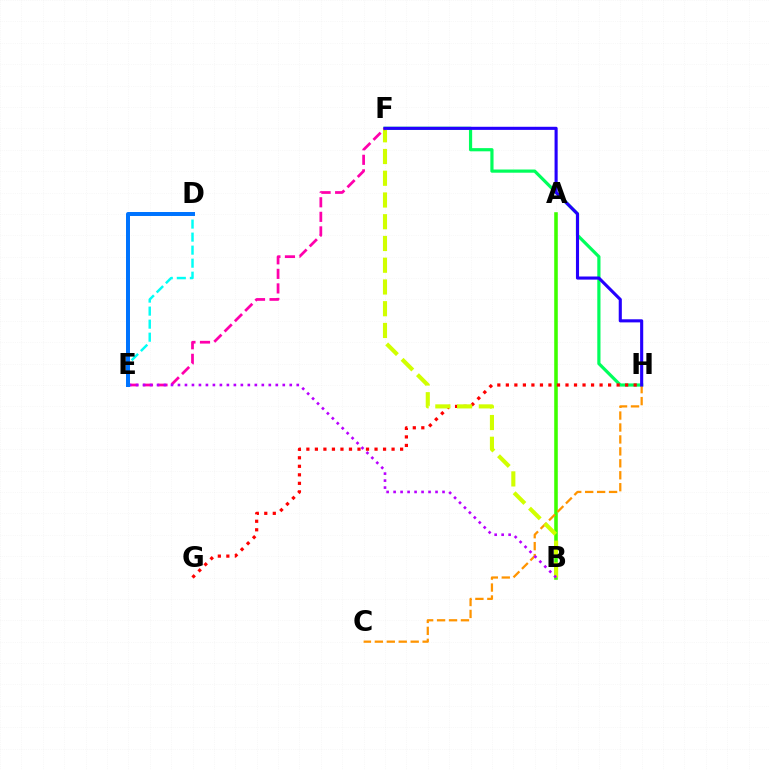{('A', 'B'): [{'color': '#3dff00', 'line_style': 'solid', 'thickness': 2.57}], ('F', 'H'): [{'color': '#00ff5c', 'line_style': 'solid', 'thickness': 2.3}, {'color': '#2500ff', 'line_style': 'solid', 'thickness': 2.24}], ('G', 'H'): [{'color': '#ff0000', 'line_style': 'dotted', 'thickness': 2.32}], ('C', 'H'): [{'color': '#ff9400', 'line_style': 'dashed', 'thickness': 1.62}], ('B', 'F'): [{'color': '#d1ff00', 'line_style': 'dashed', 'thickness': 2.95}], ('D', 'E'): [{'color': '#00fff6', 'line_style': 'dashed', 'thickness': 1.77}, {'color': '#0074ff', 'line_style': 'solid', 'thickness': 2.87}], ('E', 'F'): [{'color': '#ff00ac', 'line_style': 'dashed', 'thickness': 1.98}], ('B', 'E'): [{'color': '#b900ff', 'line_style': 'dotted', 'thickness': 1.9}]}